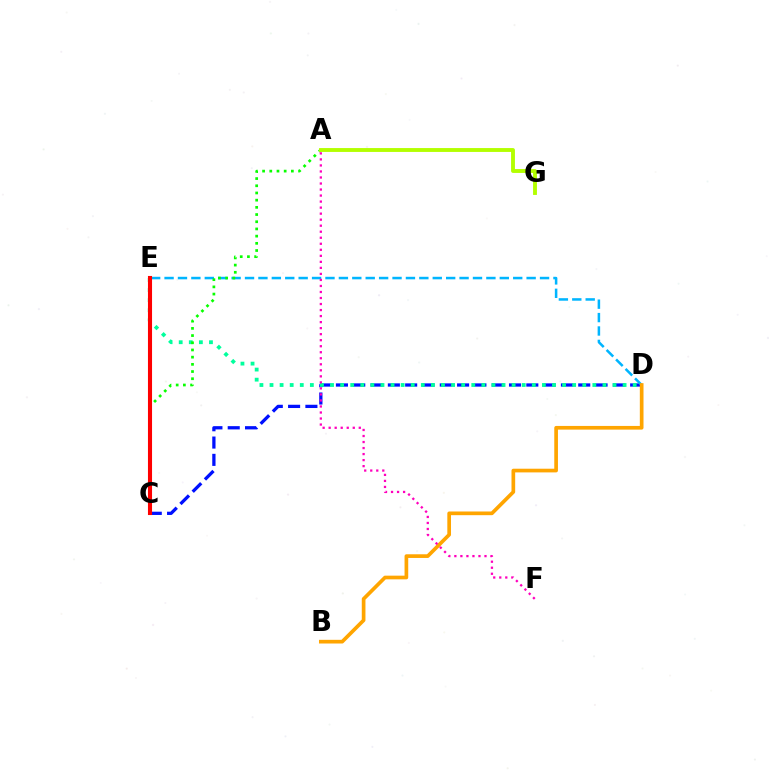{('C', 'E'): [{'color': '#9b00ff', 'line_style': 'solid', 'thickness': 2.8}, {'color': '#ff0000', 'line_style': 'solid', 'thickness': 2.94}], ('C', 'D'): [{'color': '#0010ff', 'line_style': 'dashed', 'thickness': 2.35}], ('D', 'E'): [{'color': '#00b5ff', 'line_style': 'dashed', 'thickness': 1.82}, {'color': '#00ff9d', 'line_style': 'dotted', 'thickness': 2.74}], ('B', 'D'): [{'color': '#ffa500', 'line_style': 'solid', 'thickness': 2.65}], ('A', 'C'): [{'color': '#08ff00', 'line_style': 'dotted', 'thickness': 1.95}], ('A', 'G'): [{'color': '#b3ff00', 'line_style': 'solid', 'thickness': 2.79}], ('A', 'F'): [{'color': '#ff00bd', 'line_style': 'dotted', 'thickness': 1.64}]}